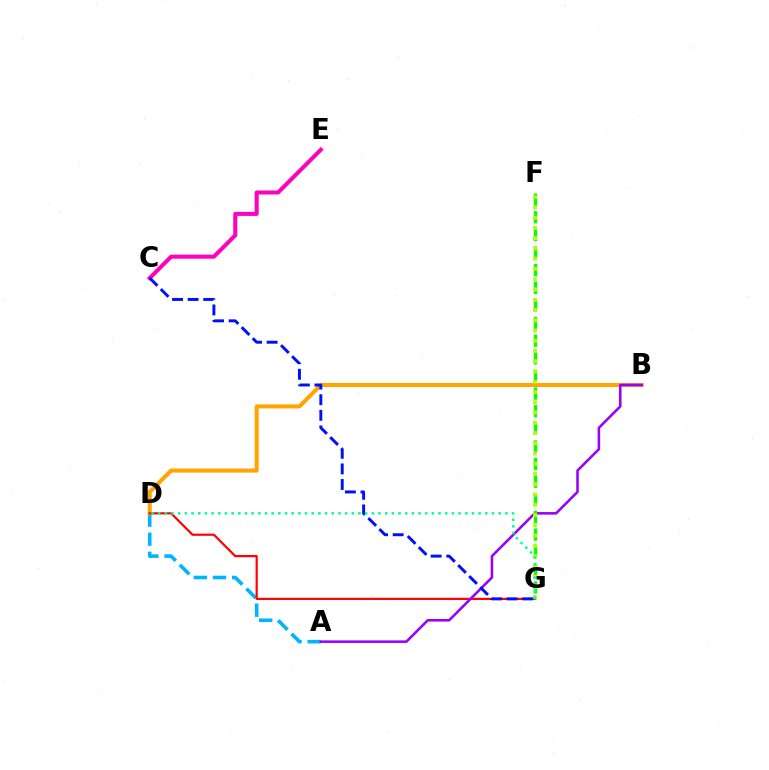{('C', 'E'): [{'color': '#ff00bd', 'line_style': 'solid', 'thickness': 2.91}], ('A', 'D'): [{'color': '#00b5ff', 'line_style': 'dashed', 'thickness': 2.6}], ('B', 'D'): [{'color': '#ffa500', 'line_style': 'solid', 'thickness': 2.92}], ('D', 'G'): [{'color': '#ff0000', 'line_style': 'solid', 'thickness': 1.57}, {'color': '#00ff9d', 'line_style': 'dotted', 'thickness': 1.81}], ('A', 'B'): [{'color': '#9b00ff', 'line_style': 'solid', 'thickness': 1.84}], ('F', 'G'): [{'color': '#08ff00', 'line_style': 'dashed', 'thickness': 2.39}, {'color': '#b3ff00', 'line_style': 'dotted', 'thickness': 2.79}], ('C', 'G'): [{'color': '#0010ff', 'line_style': 'dashed', 'thickness': 2.12}]}